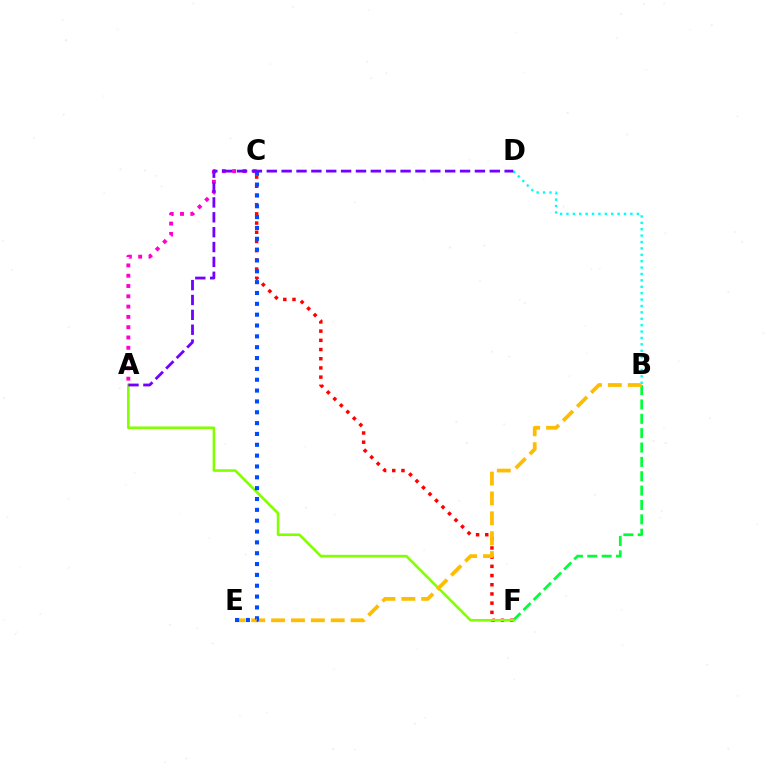{('B', 'F'): [{'color': '#00ff39', 'line_style': 'dashed', 'thickness': 1.95}], ('C', 'F'): [{'color': '#ff0000', 'line_style': 'dotted', 'thickness': 2.5}], ('A', 'F'): [{'color': '#84ff00', 'line_style': 'solid', 'thickness': 1.87}], ('B', 'D'): [{'color': '#00fff6', 'line_style': 'dotted', 'thickness': 1.74}], ('A', 'C'): [{'color': '#ff00cf', 'line_style': 'dotted', 'thickness': 2.8}], ('B', 'E'): [{'color': '#ffbd00', 'line_style': 'dashed', 'thickness': 2.7}], ('C', 'E'): [{'color': '#004bff', 'line_style': 'dotted', 'thickness': 2.95}], ('A', 'D'): [{'color': '#7200ff', 'line_style': 'dashed', 'thickness': 2.02}]}